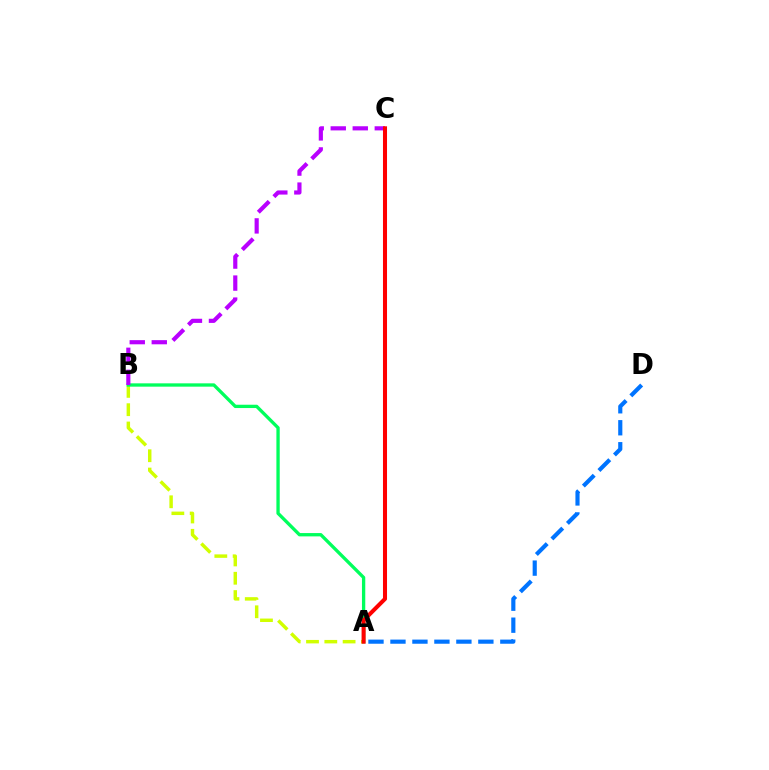{('A', 'B'): [{'color': '#d1ff00', 'line_style': 'dashed', 'thickness': 2.49}, {'color': '#00ff5c', 'line_style': 'solid', 'thickness': 2.39}], ('B', 'C'): [{'color': '#b900ff', 'line_style': 'dashed', 'thickness': 2.99}], ('A', 'C'): [{'color': '#ff0000', 'line_style': 'solid', 'thickness': 2.91}], ('A', 'D'): [{'color': '#0074ff', 'line_style': 'dashed', 'thickness': 2.99}]}